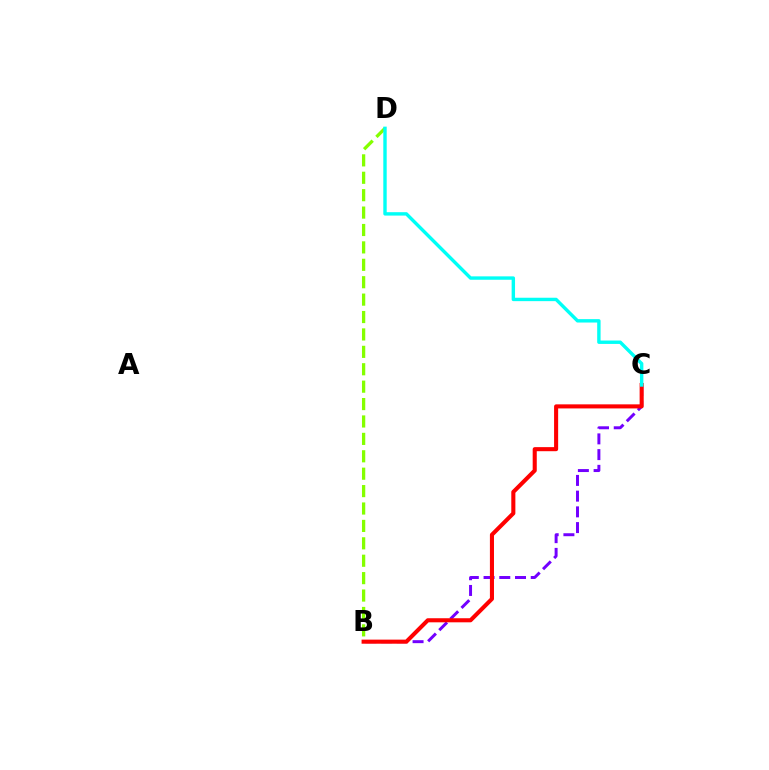{('B', 'C'): [{'color': '#7200ff', 'line_style': 'dashed', 'thickness': 2.14}, {'color': '#ff0000', 'line_style': 'solid', 'thickness': 2.94}], ('B', 'D'): [{'color': '#84ff00', 'line_style': 'dashed', 'thickness': 2.36}], ('C', 'D'): [{'color': '#00fff6', 'line_style': 'solid', 'thickness': 2.45}]}